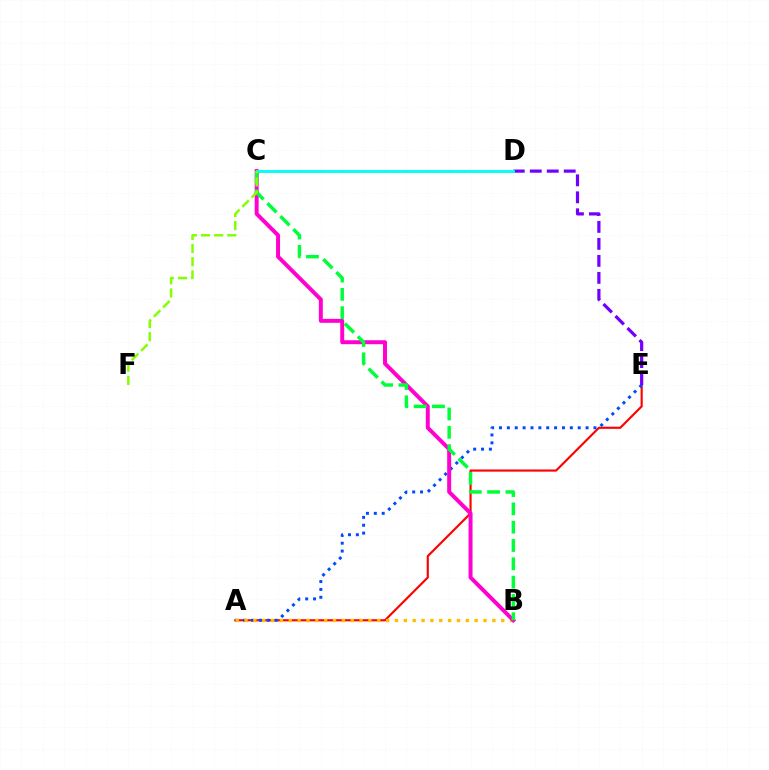{('A', 'E'): [{'color': '#ff0000', 'line_style': 'solid', 'thickness': 1.54}, {'color': '#004bff', 'line_style': 'dotted', 'thickness': 2.14}], ('A', 'B'): [{'color': '#ffbd00', 'line_style': 'dotted', 'thickness': 2.41}], ('B', 'C'): [{'color': '#ff00cf', 'line_style': 'solid', 'thickness': 2.85}, {'color': '#00ff39', 'line_style': 'dashed', 'thickness': 2.49}], ('D', 'E'): [{'color': '#7200ff', 'line_style': 'dashed', 'thickness': 2.31}], ('C', 'D'): [{'color': '#00fff6', 'line_style': 'solid', 'thickness': 2.08}], ('C', 'F'): [{'color': '#84ff00', 'line_style': 'dashed', 'thickness': 1.79}]}